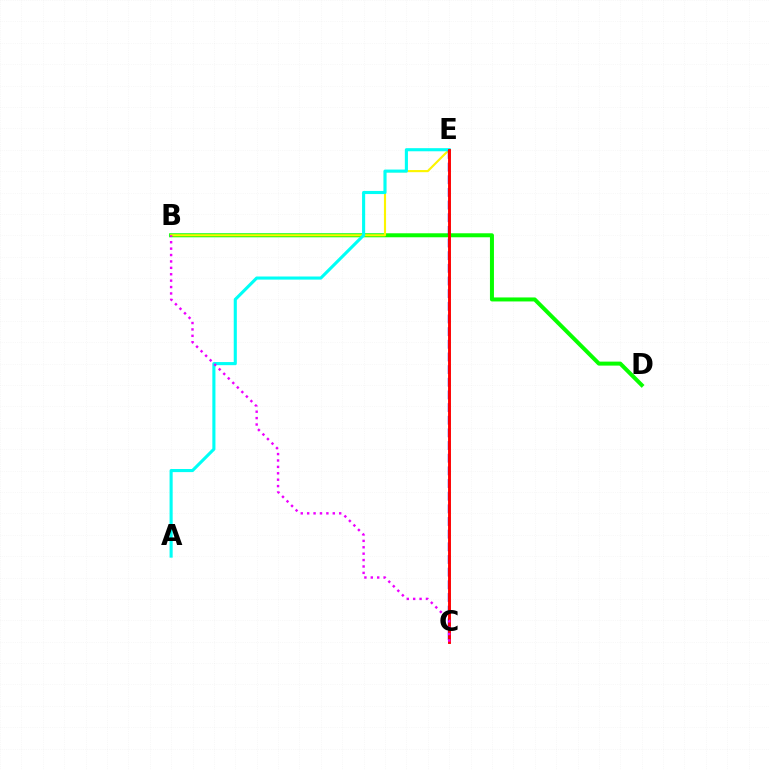{('B', 'D'): [{'color': '#08ff00', 'line_style': 'solid', 'thickness': 2.88}], ('B', 'E'): [{'color': '#fcf500', 'line_style': 'solid', 'thickness': 1.54}], ('A', 'E'): [{'color': '#00fff6', 'line_style': 'solid', 'thickness': 2.24}], ('C', 'E'): [{'color': '#0010ff', 'line_style': 'dashed', 'thickness': 1.72}, {'color': '#ff0000', 'line_style': 'solid', 'thickness': 2.09}], ('B', 'C'): [{'color': '#ee00ff', 'line_style': 'dotted', 'thickness': 1.74}]}